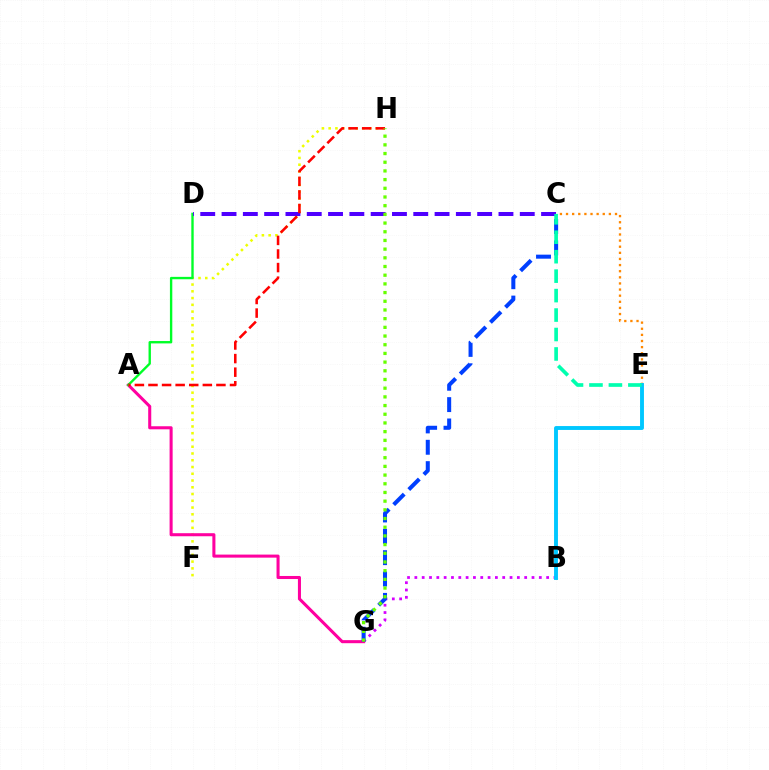{('F', 'H'): [{'color': '#eeff00', 'line_style': 'dotted', 'thickness': 1.84}], ('B', 'G'): [{'color': '#d600ff', 'line_style': 'dotted', 'thickness': 1.99}], ('A', 'G'): [{'color': '#ff00a0', 'line_style': 'solid', 'thickness': 2.2}], ('C', 'E'): [{'color': '#ff8800', 'line_style': 'dotted', 'thickness': 1.66}, {'color': '#00ffaf', 'line_style': 'dashed', 'thickness': 2.64}], ('A', 'D'): [{'color': '#00ff27', 'line_style': 'solid', 'thickness': 1.71}], ('C', 'D'): [{'color': '#4f00ff', 'line_style': 'dashed', 'thickness': 2.89}], ('A', 'H'): [{'color': '#ff0000', 'line_style': 'dashed', 'thickness': 1.85}], ('B', 'E'): [{'color': '#00c7ff', 'line_style': 'solid', 'thickness': 2.8}], ('C', 'G'): [{'color': '#003fff', 'line_style': 'dashed', 'thickness': 2.9}], ('G', 'H'): [{'color': '#66ff00', 'line_style': 'dotted', 'thickness': 2.36}]}